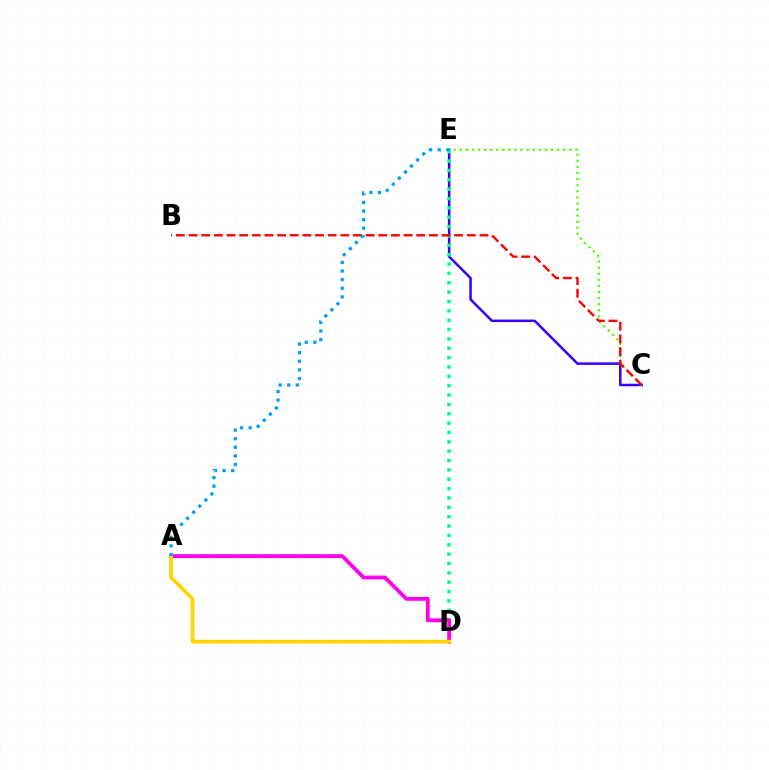{('C', 'E'): [{'color': '#3700ff', 'line_style': 'solid', 'thickness': 1.82}, {'color': '#4fff00', 'line_style': 'dotted', 'thickness': 1.65}], ('D', 'E'): [{'color': '#00ff86', 'line_style': 'dotted', 'thickness': 2.54}], ('B', 'C'): [{'color': '#ff0000', 'line_style': 'dashed', 'thickness': 1.72}], ('A', 'D'): [{'color': '#ff00ed', 'line_style': 'solid', 'thickness': 2.74}, {'color': '#ffd500', 'line_style': 'solid', 'thickness': 2.67}], ('A', 'E'): [{'color': '#009eff', 'line_style': 'dotted', 'thickness': 2.34}]}